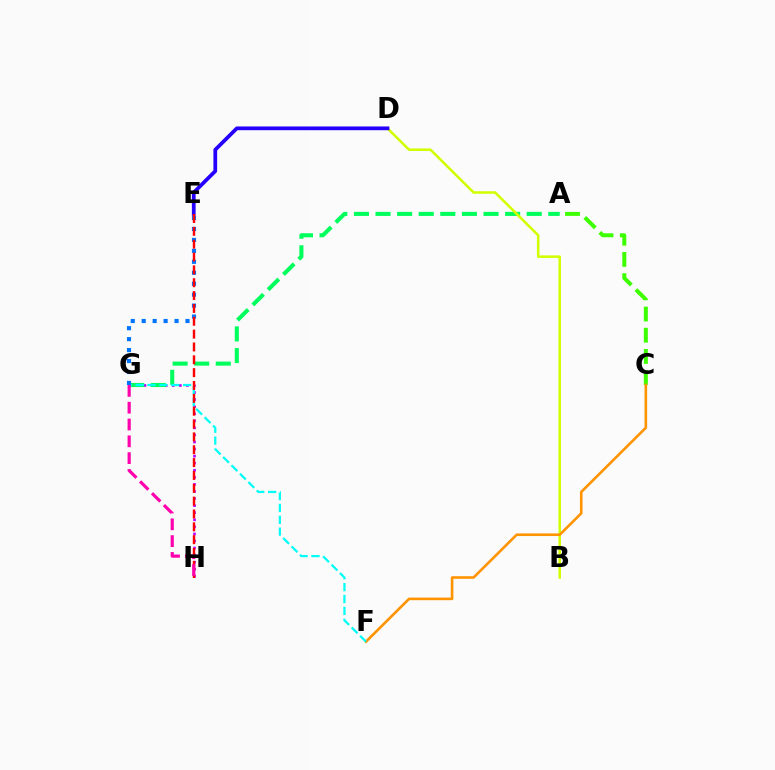{('A', 'C'): [{'color': '#3dff00', 'line_style': 'dashed', 'thickness': 2.88}], ('G', 'H'): [{'color': '#b900ff', 'line_style': 'dotted', 'thickness': 1.92}, {'color': '#ff00ac', 'line_style': 'dashed', 'thickness': 2.28}], ('A', 'G'): [{'color': '#00ff5c', 'line_style': 'dashed', 'thickness': 2.93}], ('B', 'D'): [{'color': '#d1ff00', 'line_style': 'solid', 'thickness': 1.83}], ('D', 'E'): [{'color': '#2500ff', 'line_style': 'solid', 'thickness': 2.69}], ('C', 'F'): [{'color': '#ff9400', 'line_style': 'solid', 'thickness': 1.88}], ('F', 'G'): [{'color': '#00fff6', 'line_style': 'dashed', 'thickness': 1.61}], ('E', 'G'): [{'color': '#0074ff', 'line_style': 'dotted', 'thickness': 2.97}], ('E', 'H'): [{'color': '#ff0000', 'line_style': 'dashed', 'thickness': 1.75}]}